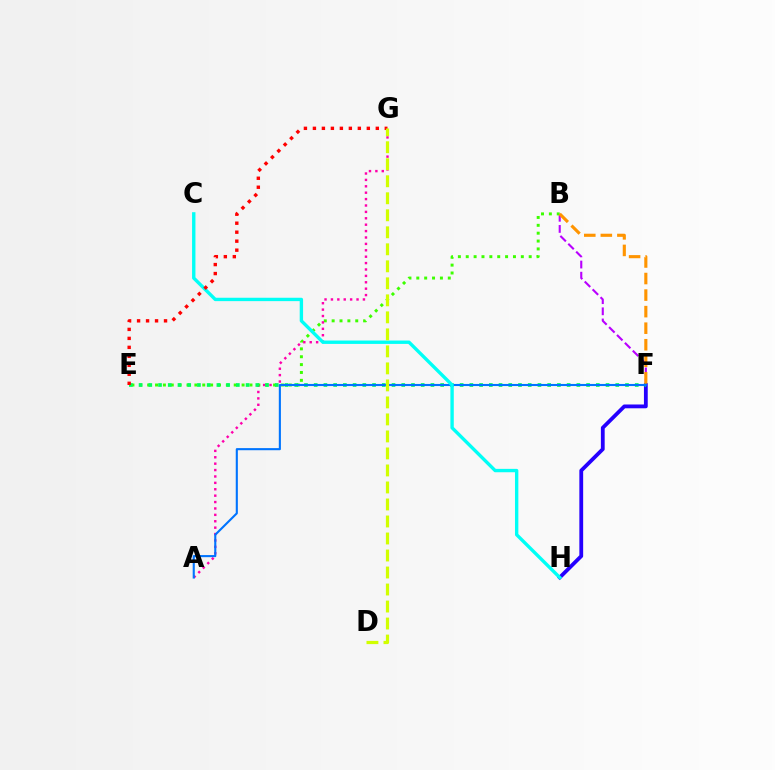{('B', 'F'): [{'color': '#b900ff', 'line_style': 'dashed', 'thickness': 1.51}, {'color': '#ff9400', 'line_style': 'dashed', 'thickness': 2.25}], ('B', 'E'): [{'color': '#3dff00', 'line_style': 'dotted', 'thickness': 2.14}], ('F', 'H'): [{'color': '#2500ff', 'line_style': 'solid', 'thickness': 2.74}], ('A', 'G'): [{'color': '#ff00ac', 'line_style': 'dotted', 'thickness': 1.74}], ('E', 'F'): [{'color': '#00ff5c', 'line_style': 'dotted', 'thickness': 2.64}], ('A', 'F'): [{'color': '#0074ff', 'line_style': 'solid', 'thickness': 1.52}], ('C', 'H'): [{'color': '#00fff6', 'line_style': 'solid', 'thickness': 2.43}], ('E', 'G'): [{'color': '#ff0000', 'line_style': 'dotted', 'thickness': 2.44}], ('D', 'G'): [{'color': '#d1ff00', 'line_style': 'dashed', 'thickness': 2.31}]}